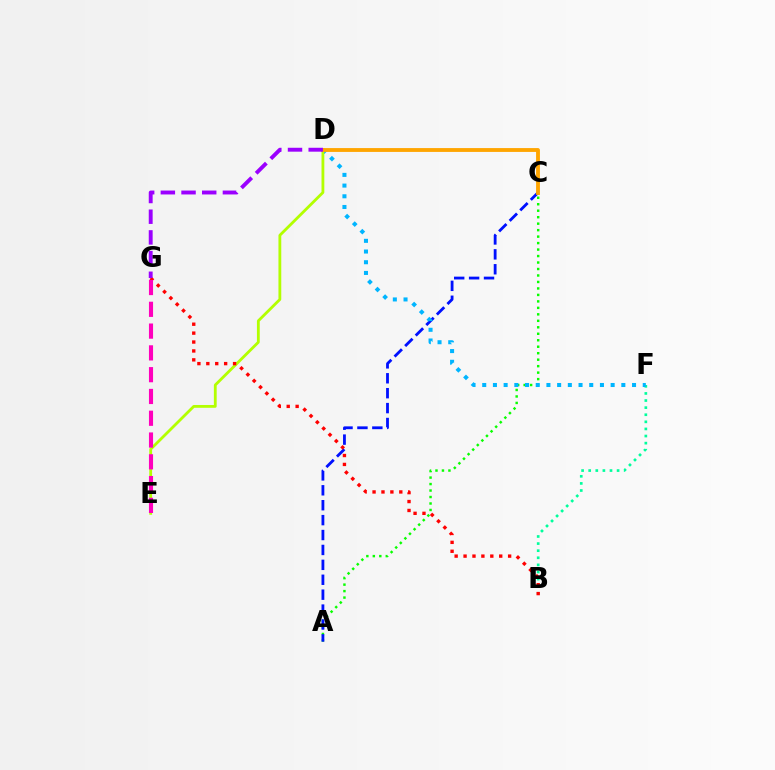{('A', 'C'): [{'color': '#08ff00', 'line_style': 'dotted', 'thickness': 1.76}, {'color': '#0010ff', 'line_style': 'dashed', 'thickness': 2.03}], ('B', 'F'): [{'color': '#00ff9d', 'line_style': 'dotted', 'thickness': 1.93}], ('D', 'F'): [{'color': '#00b5ff', 'line_style': 'dotted', 'thickness': 2.91}], ('D', 'E'): [{'color': '#b3ff00', 'line_style': 'solid', 'thickness': 2.02}], ('C', 'D'): [{'color': '#ffa500', 'line_style': 'solid', 'thickness': 2.77}], ('B', 'G'): [{'color': '#ff0000', 'line_style': 'dotted', 'thickness': 2.42}], ('D', 'G'): [{'color': '#9b00ff', 'line_style': 'dashed', 'thickness': 2.81}], ('E', 'G'): [{'color': '#ff00bd', 'line_style': 'dashed', 'thickness': 2.96}]}